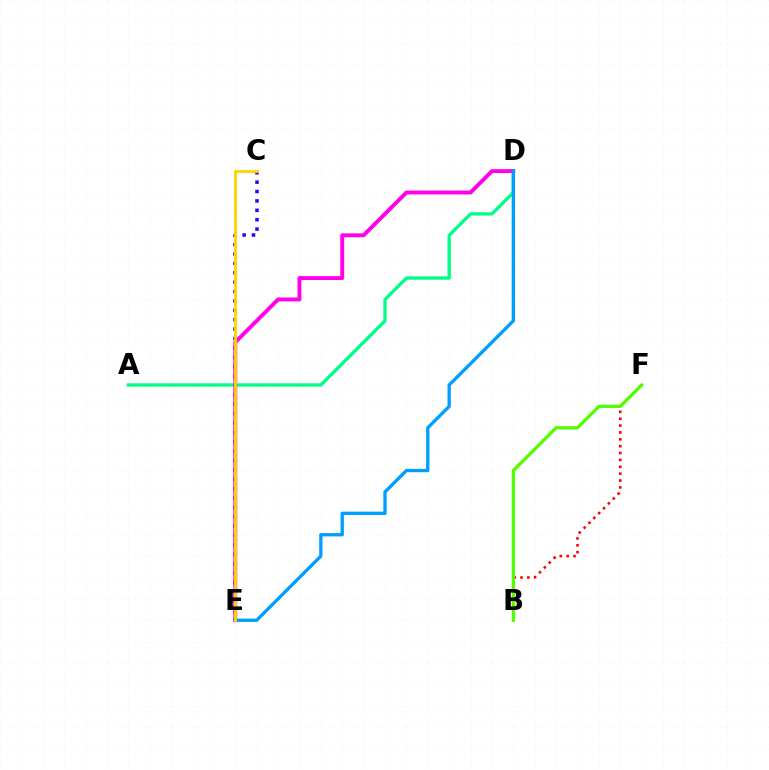{('C', 'E'): [{'color': '#3700ff', 'line_style': 'dotted', 'thickness': 2.55}, {'color': '#ffd500', 'line_style': 'solid', 'thickness': 2.04}], ('A', 'D'): [{'color': '#00ff86', 'line_style': 'solid', 'thickness': 2.4}], ('B', 'F'): [{'color': '#ff0000', 'line_style': 'dotted', 'thickness': 1.87}, {'color': '#4fff00', 'line_style': 'solid', 'thickness': 2.34}], ('D', 'E'): [{'color': '#ff00ed', 'line_style': 'solid', 'thickness': 2.81}, {'color': '#009eff', 'line_style': 'solid', 'thickness': 2.39}]}